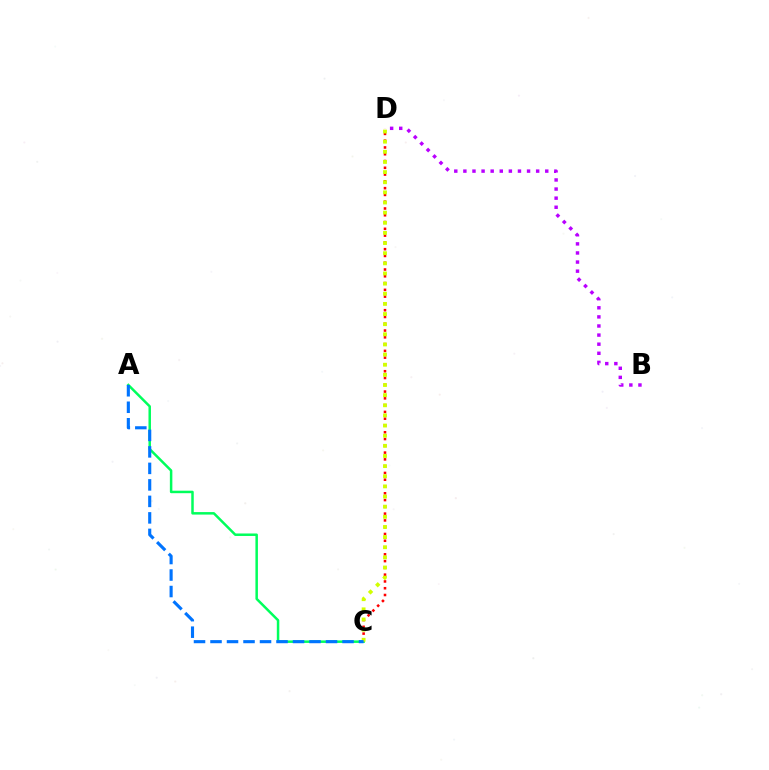{('B', 'D'): [{'color': '#b900ff', 'line_style': 'dotted', 'thickness': 2.47}], ('C', 'D'): [{'color': '#ff0000', 'line_style': 'dotted', 'thickness': 1.84}, {'color': '#d1ff00', 'line_style': 'dotted', 'thickness': 2.75}], ('A', 'C'): [{'color': '#00ff5c', 'line_style': 'solid', 'thickness': 1.8}, {'color': '#0074ff', 'line_style': 'dashed', 'thickness': 2.24}]}